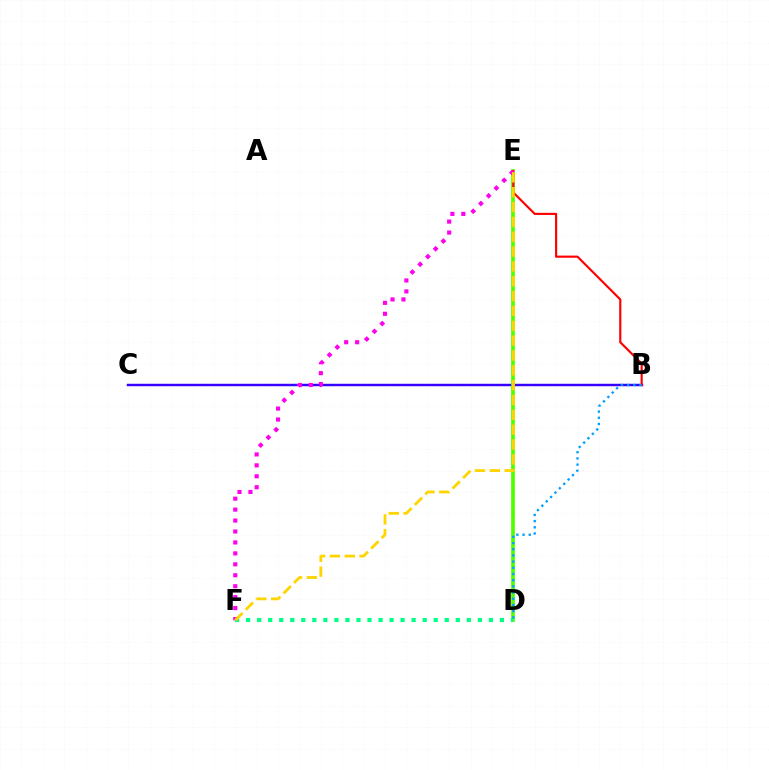{('B', 'C'): [{'color': '#3700ff', 'line_style': 'solid', 'thickness': 1.76}], ('D', 'E'): [{'color': '#4fff00', 'line_style': 'solid', 'thickness': 2.67}], ('B', 'E'): [{'color': '#ff0000', 'line_style': 'solid', 'thickness': 1.55}], ('D', 'F'): [{'color': '#00ff86', 'line_style': 'dotted', 'thickness': 3.0}], ('E', 'F'): [{'color': '#ff00ed', 'line_style': 'dotted', 'thickness': 2.97}, {'color': '#ffd500', 'line_style': 'dashed', 'thickness': 2.02}], ('B', 'D'): [{'color': '#009eff', 'line_style': 'dotted', 'thickness': 1.68}]}